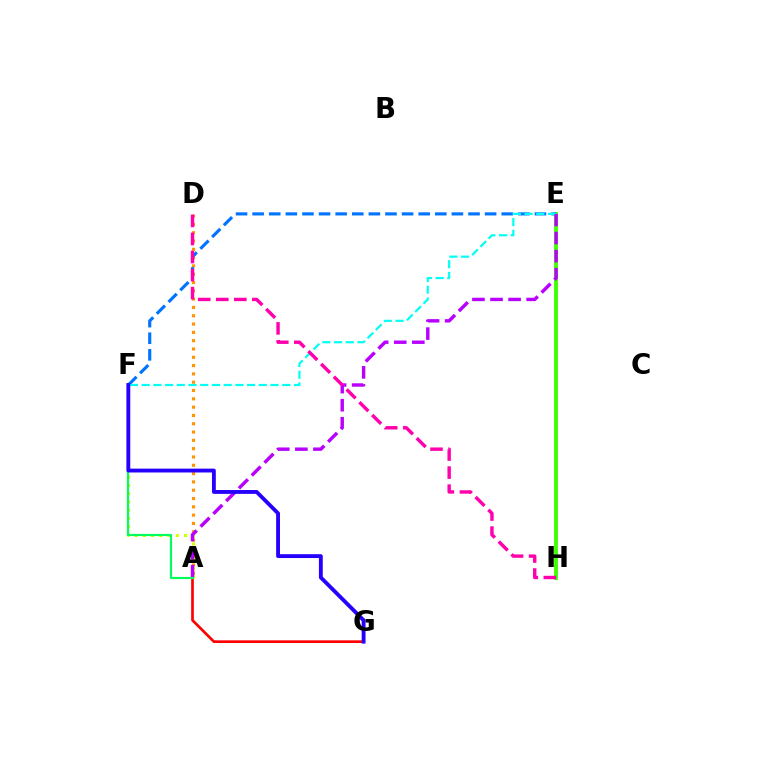{('A', 'D'): [{'color': '#ff9400', 'line_style': 'dotted', 'thickness': 2.26}], ('E', 'H'): [{'color': '#3dff00', 'line_style': 'solid', 'thickness': 2.78}], ('E', 'F'): [{'color': '#0074ff', 'line_style': 'dashed', 'thickness': 2.26}, {'color': '#00fff6', 'line_style': 'dashed', 'thickness': 1.59}], ('A', 'G'): [{'color': '#ff0000', 'line_style': 'solid', 'thickness': 1.93}], ('A', 'F'): [{'color': '#d1ff00', 'line_style': 'dotted', 'thickness': 2.24}, {'color': '#00ff5c', 'line_style': 'solid', 'thickness': 1.57}], ('A', 'E'): [{'color': '#b900ff', 'line_style': 'dashed', 'thickness': 2.46}], ('D', 'H'): [{'color': '#ff00ac', 'line_style': 'dashed', 'thickness': 2.45}], ('F', 'G'): [{'color': '#2500ff', 'line_style': 'solid', 'thickness': 2.77}]}